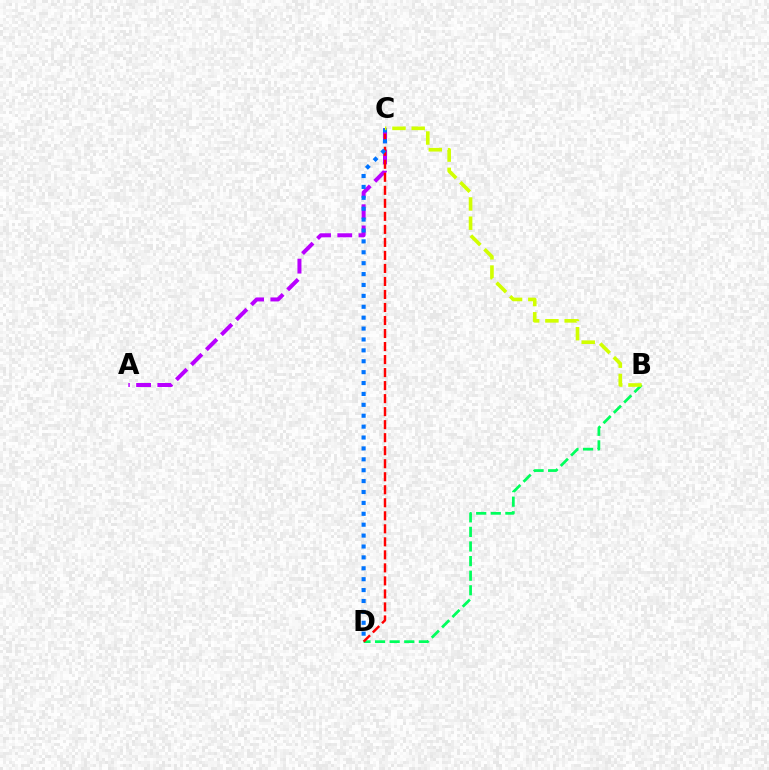{('B', 'D'): [{'color': '#00ff5c', 'line_style': 'dashed', 'thickness': 1.98}], ('A', 'C'): [{'color': '#b900ff', 'line_style': 'dashed', 'thickness': 2.88}], ('C', 'D'): [{'color': '#ff0000', 'line_style': 'dashed', 'thickness': 1.77}, {'color': '#0074ff', 'line_style': 'dotted', 'thickness': 2.96}], ('B', 'C'): [{'color': '#d1ff00', 'line_style': 'dashed', 'thickness': 2.61}]}